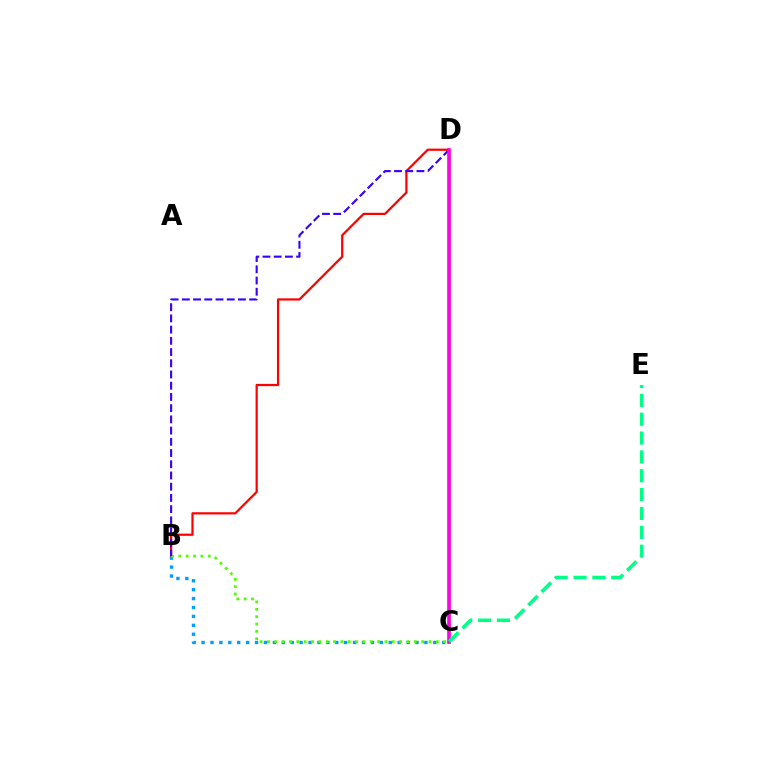{('B', 'D'): [{'color': '#ff0000', 'line_style': 'solid', 'thickness': 1.6}, {'color': '#3700ff', 'line_style': 'dashed', 'thickness': 1.52}], ('B', 'C'): [{'color': '#009eff', 'line_style': 'dotted', 'thickness': 2.42}, {'color': '#4fff00', 'line_style': 'dotted', 'thickness': 2.0}], ('C', 'D'): [{'color': '#ffd500', 'line_style': 'solid', 'thickness': 2.04}, {'color': '#ff00ed', 'line_style': 'solid', 'thickness': 2.61}], ('C', 'E'): [{'color': '#00ff86', 'line_style': 'dashed', 'thickness': 2.56}]}